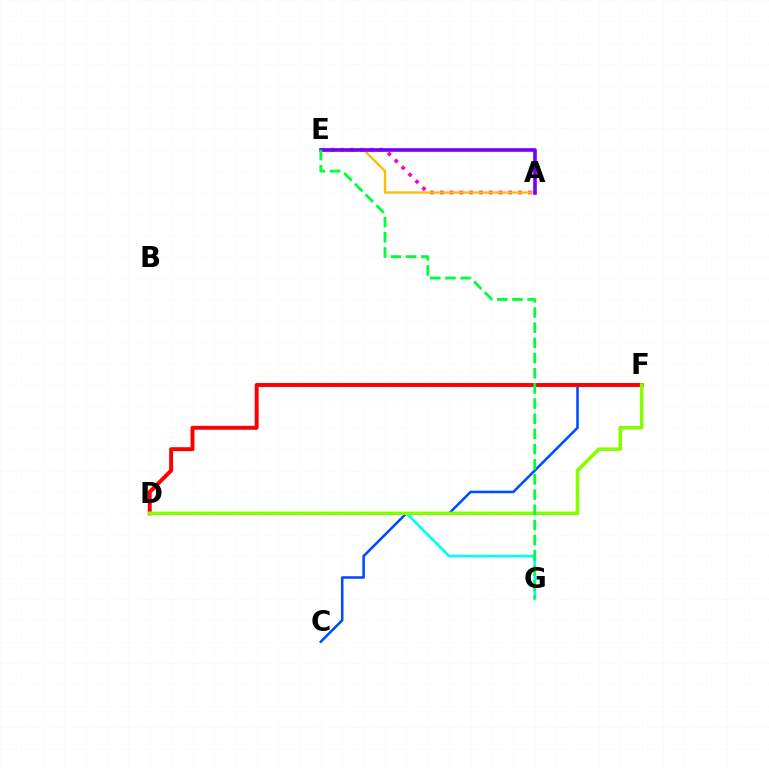{('D', 'G'): [{'color': '#00fff6', 'line_style': 'solid', 'thickness': 1.91}], ('C', 'F'): [{'color': '#004bff', 'line_style': 'solid', 'thickness': 1.83}], ('A', 'E'): [{'color': '#ff00cf', 'line_style': 'dotted', 'thickness': 2.66}, {'color': '#ffbd00', 'line_style': 'solid', 'thickness': 1.69}, {'color': '#7200ff', 'line_style': 'solid', 'thickness': 2.62}], ('D', 'F'): [{'color': '#ff0000', 'line_style': 'solid', 'thickness': 2.84}, {'color': '#84ff00', 'line_style': 'solid', 'thickness': 2.56}], ('E', 'G'): [{'color': '#00ff39', 'line_style': 'dashed', 'thickness': 2.06}]}